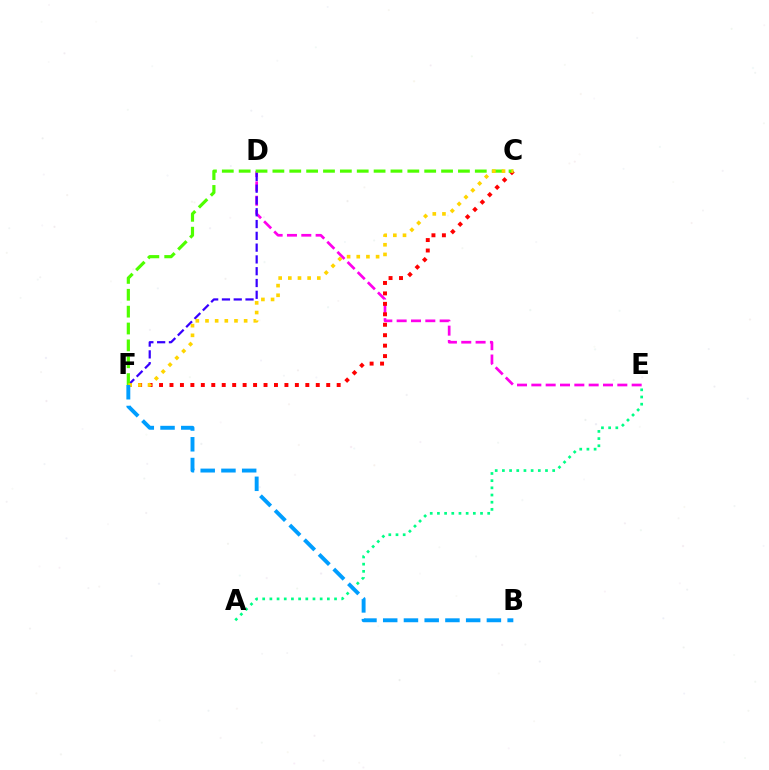{('D', 'E'): [{'color': '#ff00ed', 'line_style': 'dashed', 'thickness': 1.95}], ('C', 'F'): [{'color': '#ff0000', 'line_style': 'dotted', 'thickness': 2.84}, {'color': '#4fff00', 'line_style': 'dashed', 'thickness': 2.29}, {'color': '#ffd500', 'line_style': 'dotted', 'thickness': 2.63}], ('A', 'E'): [{'color': '#00ff86', 'line_style': 'dotted', 'thickness': 1.95}], ('D', 'F'): [{'color': '#3700ff', 'line_style': 'dashed', 'thickness': 1.6}], ('B', 'F'): [{'color': '#009eff', 'line_style': 'dashed', 'thickness': 2.82}]}